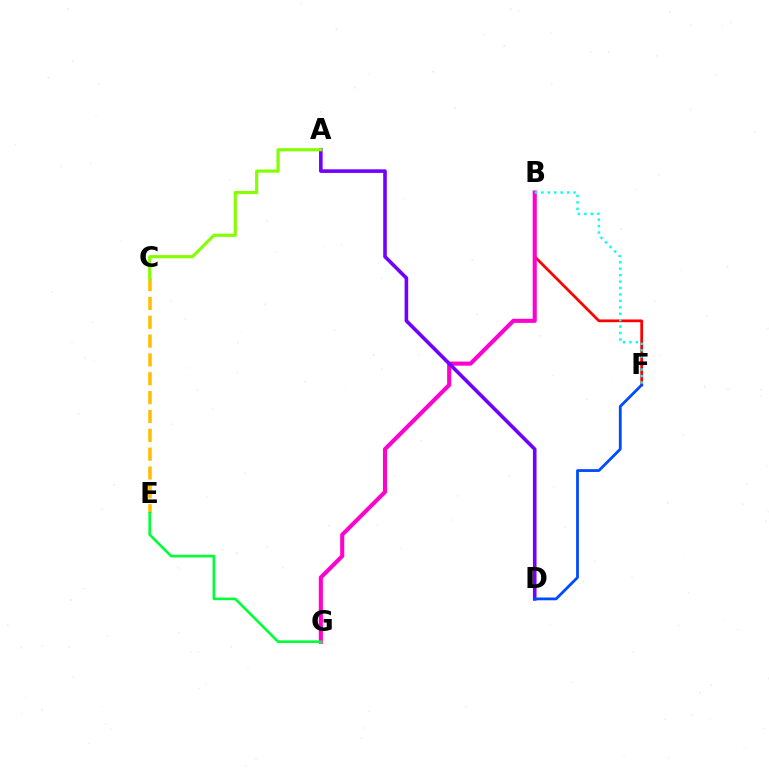{('C', 'E'): [{'color': '#ffbd00', 'line_style': 'dashed', 'thickness': 2.56}], ('B', 'F'): [{'color': '#ff0000', 'line_style': 'solid', 'thickness': 1.98}, {'color': '#00fff6', 'line_style': 'dotted', 'thickness': 1.75}], ('B', 'G'): [{'color': '#ff00cf', 'line_style': 'solid', 'thickness': 2.94}], ('A', 'D'): [{'color': '#7200ff', 'line_style': 'solid', 'thickness': 2.59}], ('A', 'C'): [{'color': '#84ff00', 'line_style': 'solid', 'thickness': 2.27}], ('E', 'G'): [{'color': '#00ff39', 'line_style': 'solid', 'thickness': 1.9}], ('D', 'F'): [{'color': '#004bff', 'line_style': 'solid', 'thickness': 2.01}]}